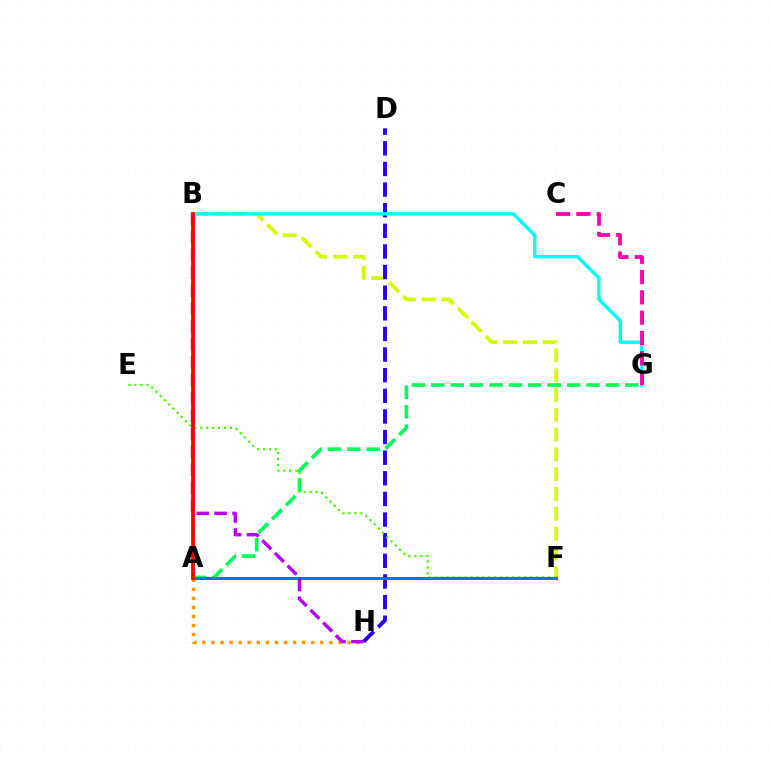{('B', 'F'): [{'color': '#d1ff00', 'line_style': 'dashed', 'thickness': 2.69}], ('D', 'H'): [{'color': '#2500ff', 'line_style': 'dashed', 'thickness': 2.8}], ('B', 'G'): [{'color': '#00fff6', 'line_style': 'solid', 'thickness': 2.47}], ('A', 'H'): [{'color': '#ff9400', 'line_style': 'dotted', 'thickness': 2.47}], ('A', 'G'): [{'color': '#00ff5c', 'line_style': 'dashed', 'thickness': 2.63}], ('E', 'F'): [{'color': '#3dff00', 'line_style': 'dotted', 'thickness': 1.62}], ('C', 'G'): [{'color': '#ff00ac', 'line_style': 'dashed', 'thickness': 2.76}], ('A', 'F'): [{'color': '#0074ff', 'line_style': 'solid', 'thickness': 2.19}], ('B', 'H'): [{'color': '#b900ff', 'line_style': 'dashed', 'thickness': 2.43}], ('A', 'B'): [{'color': '#ff0000', 'line_style': 'solid', 'thickness': 2.73}]}